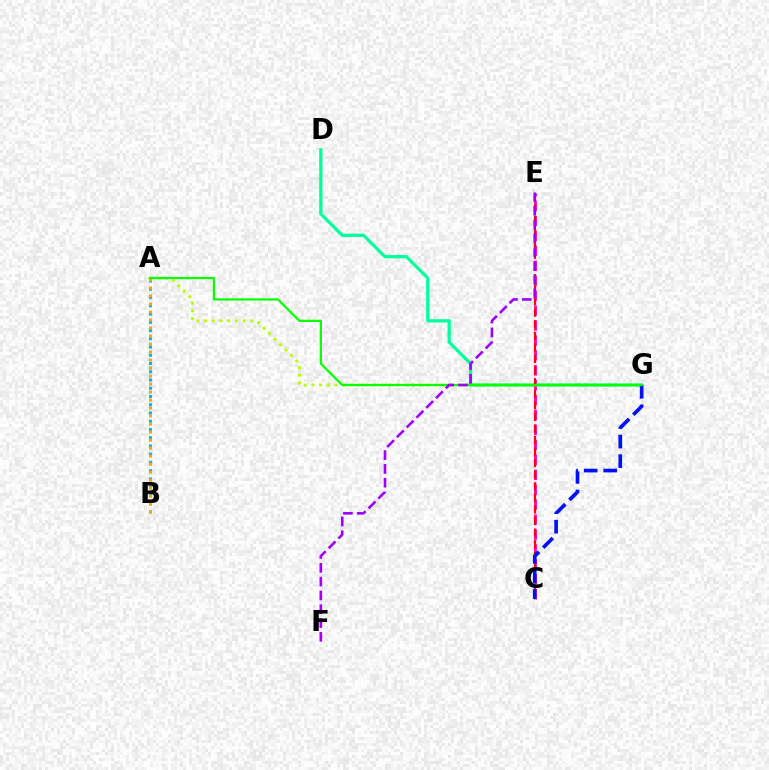{('D', 'G'): [{'color': '#00ff9d', 'line_style': 'solid', 'thickness': 2.34}], ('C', 'E'): [{'color': '#ff00bd', 'line_style': 'dashed', 'thickness': 2.03}, {'color': '#ff0000', 'line_style': 'dashed', 'thickness': 1.57}], ('A', 'G'): [{'color': '#b3ff00', 'line_style': 'dotted', 'thickness': 2.09}, {'color': '#08ff00', 'line_style': 'solid', 'thickness': 1.6}], ('C', 'G'): [{'color': '#0010ff', 'line_style': 'dashed', 'thickness': 2.65}], ('A', 'B'): [{'color': '#00b5ff', 'line_style': 'dotted', 'thickness': 2.24}, {'color': '#ffa500', 'line_style': 'dotted', 'thickness': 2.18}], ('E', 'F'): [{'color': '#9b00ff', 'line_style': 'dashed', 'thickness': 1.88}]}